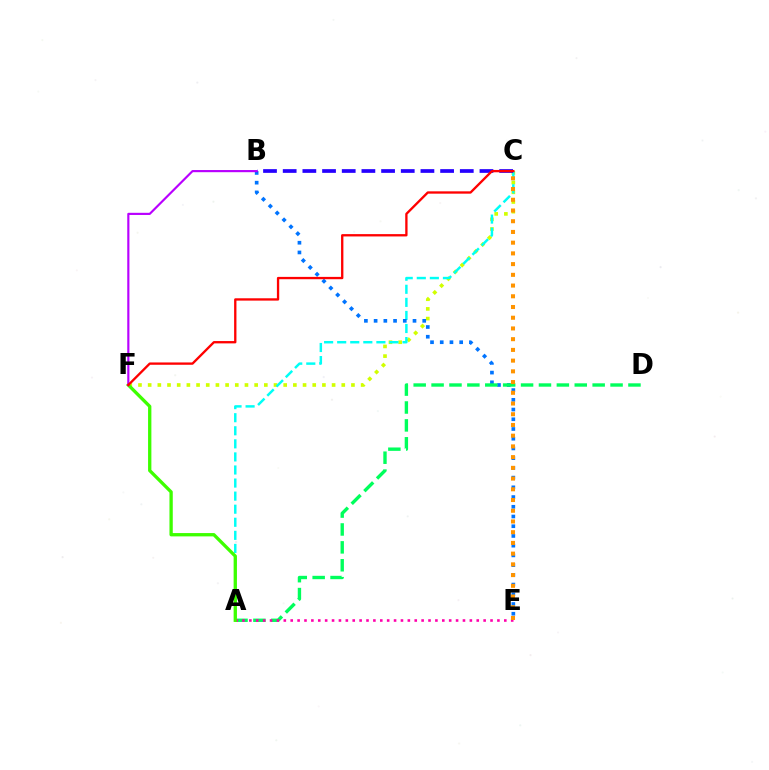{('C', 'F'): [{'color': '#d1ff00', 'line_style': 'dotted', 'thickness': 2.63}, {'color': '#ff0000', 'line_style': 'solid', 'thickness': 1.68}], ('A', 'C'): [{'color': '#00fff6', 'line_style': 'dashed', 'thickness': 1.78}], ('B', 'E'): [{'color': '#0074ff', 'line_style': 'dotted', 'thickness': 2.64}], ('A', 'D'): [{'color': '#00ff5c', 'line_style': 'dashed', 'thickness': 2.43}], ('A', 'E'): [{'color': '#ff00ac', 'line_style': 'dotted', 'thickness': 1.87}], ('A', 'F'): [{'color': '#3dff00', 'line_style': 'solid', 'thickness': 2.38}], ('B', 'F'): [{'color': '#b900ff', 'line_style': 'solid', 'thickness': 1.56}], ('B', 'C'): [{'color': '#2500ff', 'line_style': 'dashed', 'thickness': 2.67}], ('C', 'E'): [{'color': '#ff9400', 'line_style': 'dotted', 'thickness': 2.91}]}